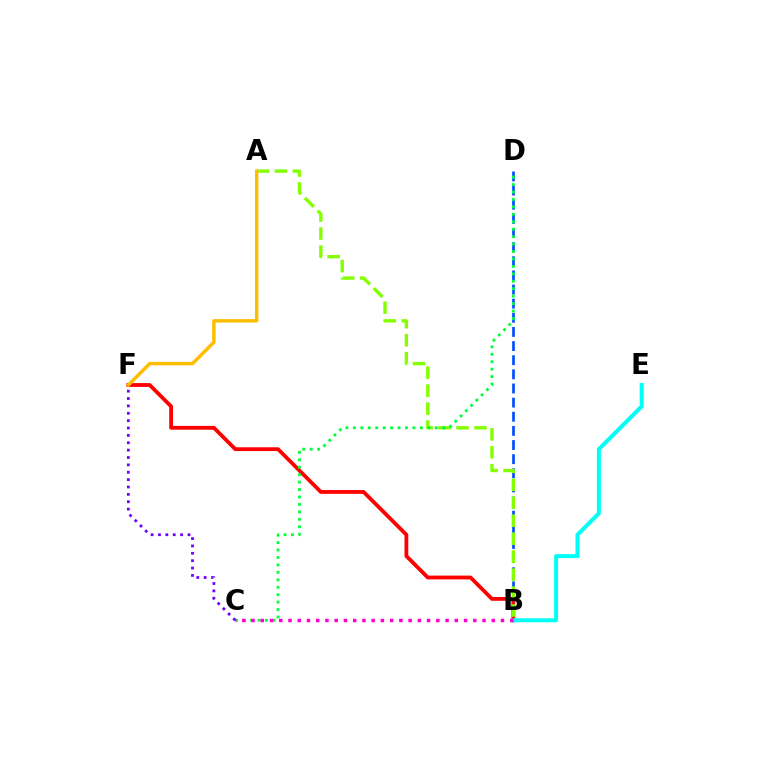{('B', 'D'): [{'color': '#004bff', 'line_style': 'dashed', 'thickness': 1.92}], ('B', 'F'): [{'color': '#ff0000', 'line_style': 'solid', 'thickness': 2.74}], ('A', 'B'): [{'color': '#84ff00', 'line_style': 'dashed', 'thickness': 2.44}], ('C', 'D'): [{'color': '#00ff39', 'line_style': 'dotted', 'thickness': 2.02}], ('A', 'F'): [{'color': '#ffbd00', 'line_style': 'solid', 'thickness': 2.48}], ('B', 'E'): [{'color': '#00fff6', 'line_style': 'solid', 'thickness': 2.88}], ('B', 'C'): [{'color': '#ff00cf', 'line_style': 'dotted', 'thickness': 2.51}], ('C', 'F'): [{'color': '#7200ff', 'line_style': 'dotted', 'thickness': 2.0}]}